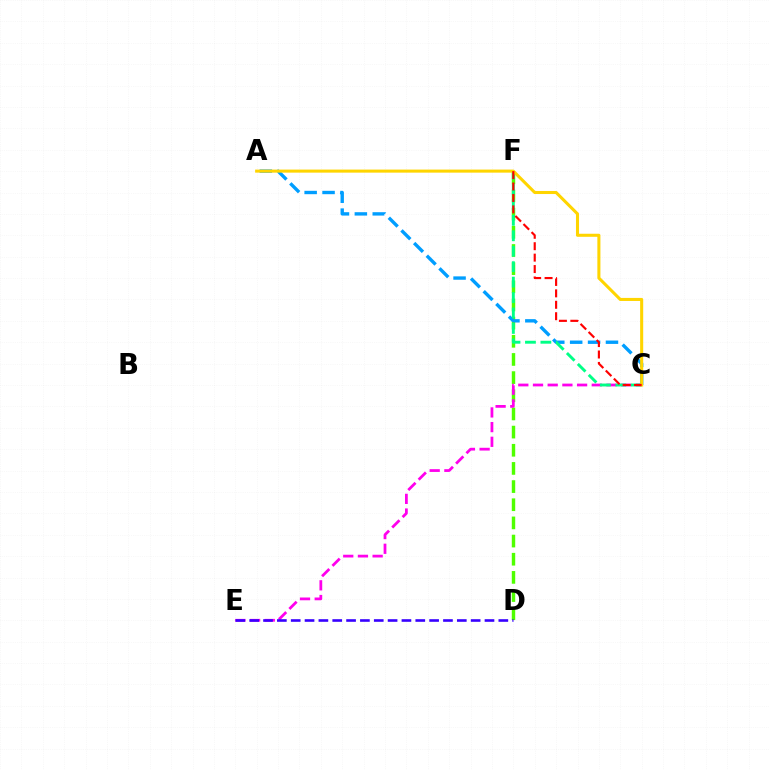{('D', 'F'): [{'color': '#4fff00', 'line_style': 'dashed', 'thickness': 2.47}], ('C', 'E'): [{'color': '#ff00ed', 'line_style': 'dashed', 'thickness': 2.0}], ('A', 'C'): [{'color': '#009eff', 'line_style': 'dashed', 'thickness': 2.43}, {'color': '#ffd500', 'line_style': 'solid', 'thickness': 2.2}], ('C', 'F'): [{'color': '#00ff86', 'line_style': 'dashed', 'thickness': 2.1}, {'color': '#ff0000', 'line_style': 'dashed', 'thickness': 1.55}], ('D', 'E'): [{'color': '#3700ff', 'line_style': 'dashed', 'thickness': 1.88}]}